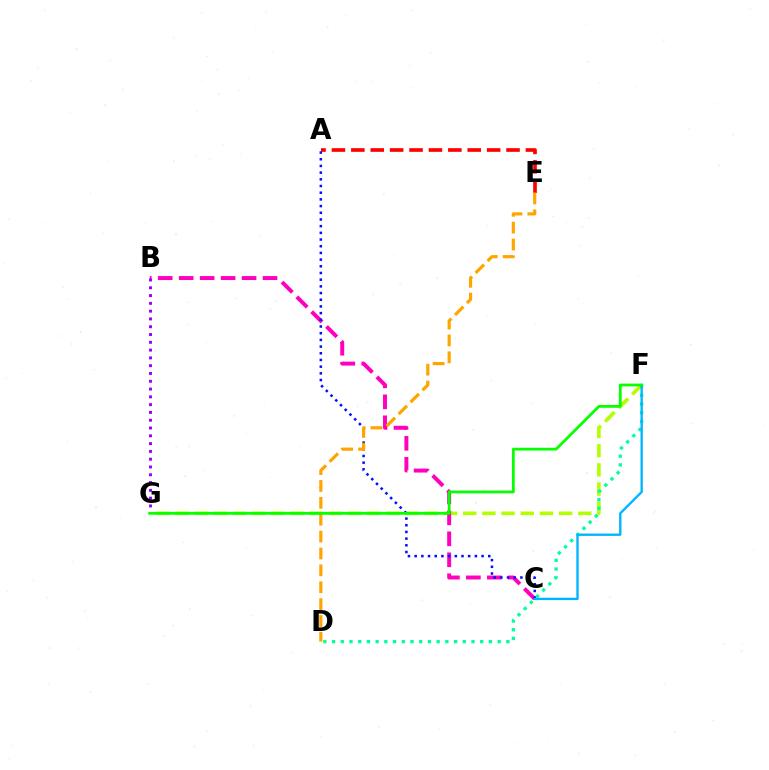{('F', 'G'): [{'color': '#b3ff00', 'line_style': 'dashed', 'thickness': 2.61}, {'color': '#08ff00', 'line_style': 'solid', 'thickness': 2.01}], ('A', 'E'): [{'color': '#ff0000', 'line_style': 'dashed', 'thickness': 2.64}], ('D', 'F'): [{'color': '#00ff9d', 'line_style': 'dotted', 'thickness': 2.37}], ('B', 'C'): [{'color': '#ff00bd', 'line_style': 'dashed', 'thickness': 2.85}], ('A', 'C'): [{'color': '#0010ff', 'line_style': 'dotted', 'thickness': 1.82}], ('C', 'F'): [{'color': '#00b5ff', 'line_style': 'solid', 'thickness': 1.69}], ('D', 'E'): [{'color': '#ffa500', 'line_style': 'dashed', 'thickness': 2.29}], ('B', 'G'): [{'color': '#9b00ff', 'line_style': 'dotted', 'thickness': 2.12}]}